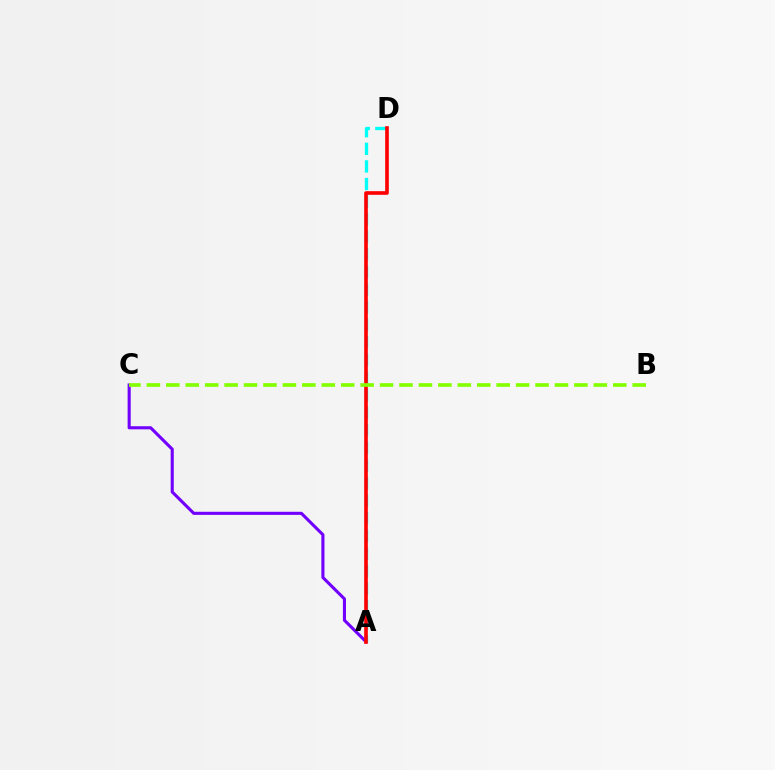{('A', 'C'): [{'color': '#7200ff', 'line_style': 'solid', 'thickness': 2.23}], ('A', 'D'): [{'color': '#00fff6', 'line_style': 'dashed', 'thickness': 2.39}, {'color': '#ff0000', 'line_style': 'solid', 'thickness': 2.61}], ('B', 'C'): [{'color': '#84ff00', 'line_style': 'dashed', 'thickness': 2.64}]}